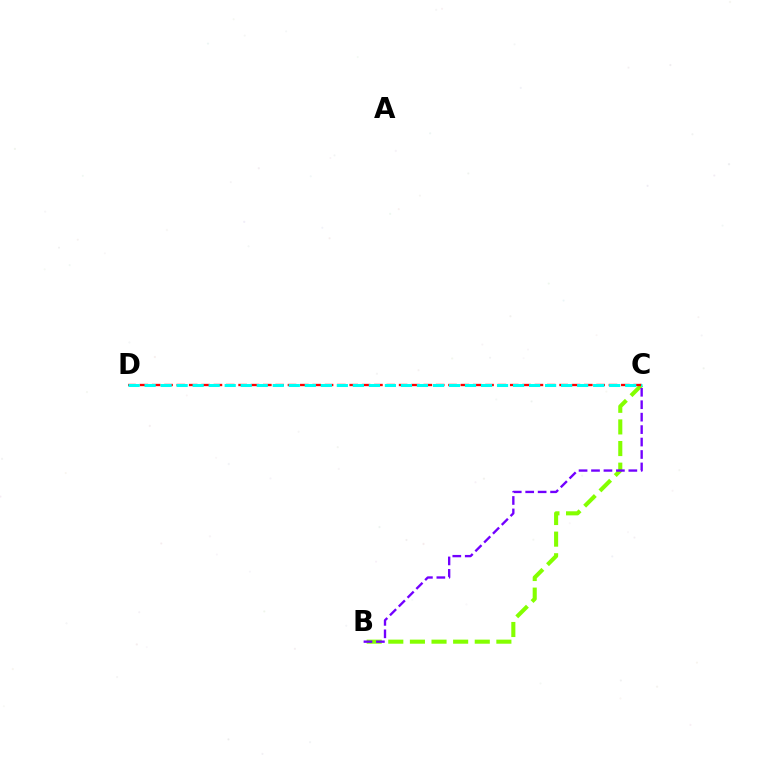{('B', 'C'): [{'color': '#84ff00', 'line_style': 'dashed', 'thickness': 2.94}, {'color': '#7200ff', 'line_style': 'dashed', 'thickness': 1.69}], ('C', 'D'): [{'color': '#ff0000', 'line_style': 'dashed', 'thickness': 1.68}, {'color': '#00fff6', 'line_style': 'dashed', 'thickness': 2.18}]}